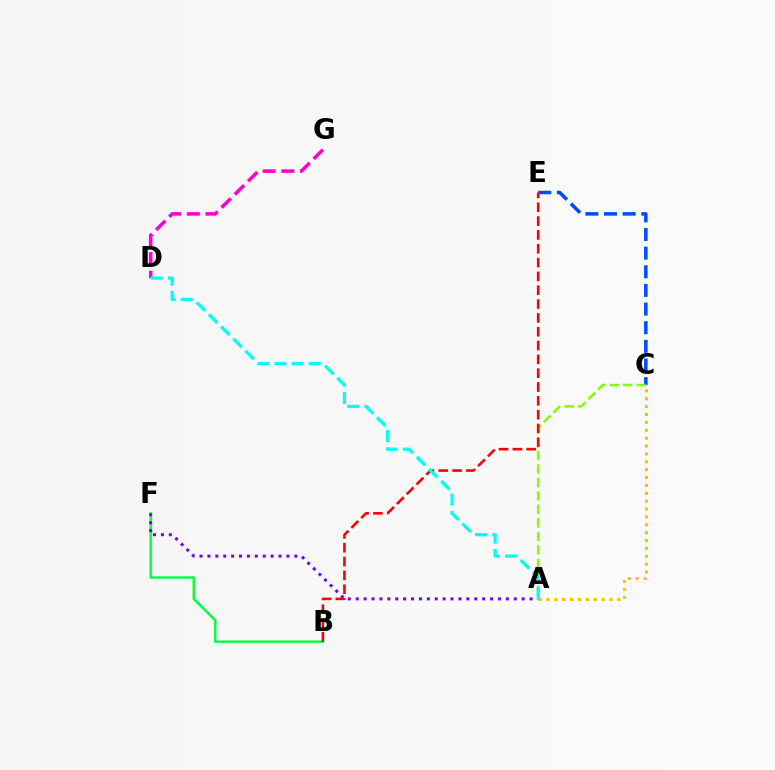{('B', 'F'): [{'color': '#00ff39', 'line_style': 'solid', 'thickness': 1.71}], ('A', 'C'): [{'color': '#ffbd00', 'line_style': 'dotted', 'thickness': 2.14}, {'color': '#84ff00', 'line_style': 'dashed', 'thickness': 1.83}], ('C', 'E'): [{'color': '#004bff', 'line_style': 'dashed', 'thickness': 2.53}], ('D', 'G'): [{'color': '#ff00cf', 'line_style': 'dashed', 'thickness': 2.54}], ('B', 'E'): [{'color': '#ff0000', 'line_style': 'dashed', 'thickness': 1.88}], ('A', 'F'): [{'color': '#7200ff', 'line_style': 'dotted', 'thickness': 2.15}], ('A', 'D'): [{'color': '#00fff6', 'line_style': 'dashed', 'thickness': 2.33}]}